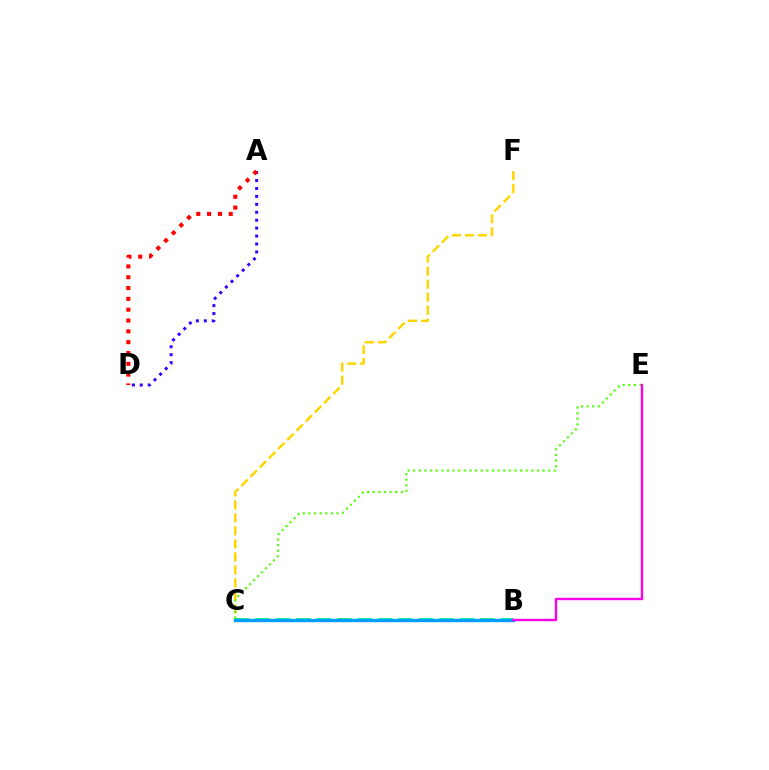{('C', 'F'): [{'color': '#ffd500', 'line_style': 'dashed', 'thickness': 1.77}], ('B', 'C'): [{'color': '#00ff86', 'line_style': 'dashed', 'thickness': 2.78}, {'color': '#009eff', 'line_style': 'solid', 'thickness': 2.44}], ('A', 'D'): [{'color': '#3700ff', 'line_style': 'dotted', 'thickness': 2.16}, {'color': '#ff0000', 'line_style': 'dotted', 'thickness': 2.94}], ('C', 'E'): [{'color': '#4fff00', 'line_style': 'dotted', 'thickness': 1.53}], ('B', 'E'): [{'color': '#ff00ed', 'line_style': 'solid', 'thickness': 1.72}]}